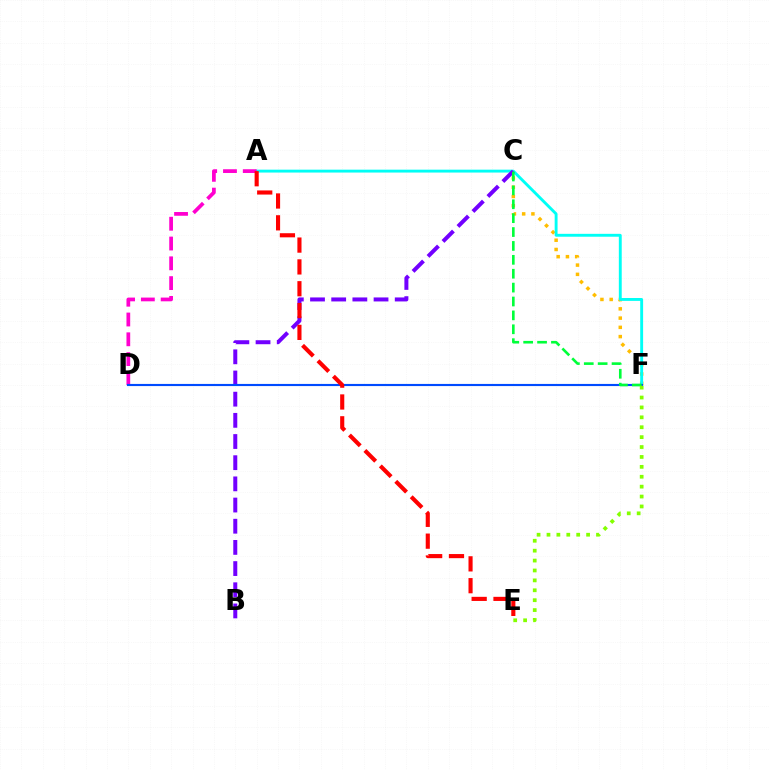{('C', 'F'): [{'color': '#ffbd00', 'line_style': 'dotted', 'thickness': 2.51}, {'color': '#00ff39', 'line_style': 'dashed', 'thickness': 1.89}], ('A', 'F'): [{'color': '#00fff6', 'line_style': 'solid', 'thickness': 2.08}], ('B', 'C'): [{'color': '#7200ff', 'line_style': 'dashed', 'thickness': 2.88}], ('A', 'D'): [{'color': '#ff00cf', 'line_style': 'dashed', 'thickness': 2.69}], ('D', 'F'): [{'color': '#004bff', 'line_style': 'solid', 'thickness': 1.54}], ('E', 'F'): [{'color': '#84ff00', 'line_style': 'dotted', 'thickness': 2.69}], ('A', 'E'): [{'color': '#ff0000', 'line_style': 'dashed', 'thickness': 2.97}]}